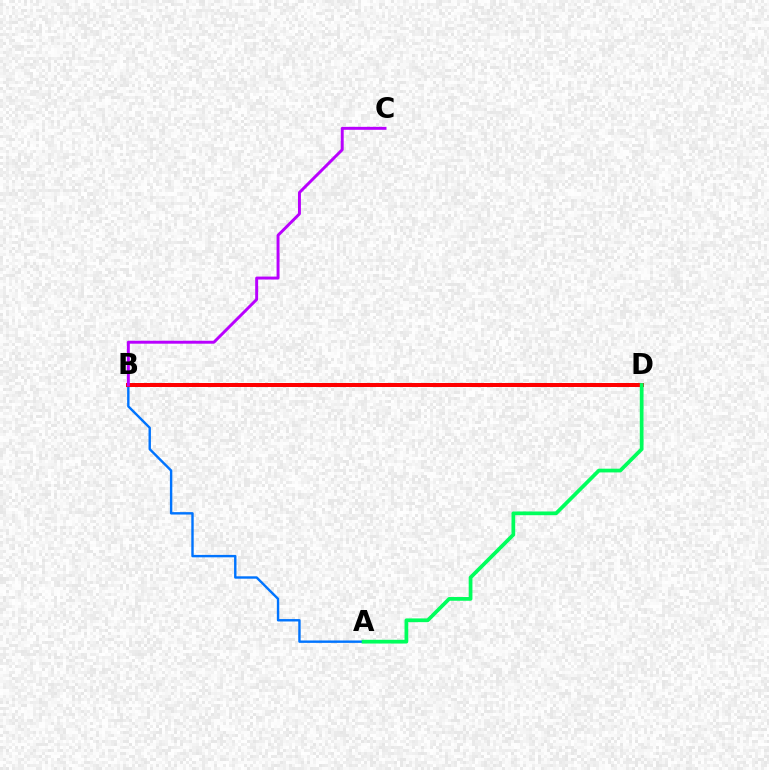{('A', 'B'): [{'color': '#0074ff', 'line_style': 'solid', 'thickness': 1.73}], ('B', 'D'): [{'color': '#d1ff00', 'line_style': 'dashed', 'thickness': 1.57}, {'color': '#ff0000', 'line_style': 'solid', 'thickness': 2.88}], ('B', 'C'): [{'color': '#b900ff', 'line_style': 'solid', 'thickness': 2.12}], ('A', 'D'): [{'color': '#00ff5c', 'line_style': 'solid', 'thickness': 2.69}]}